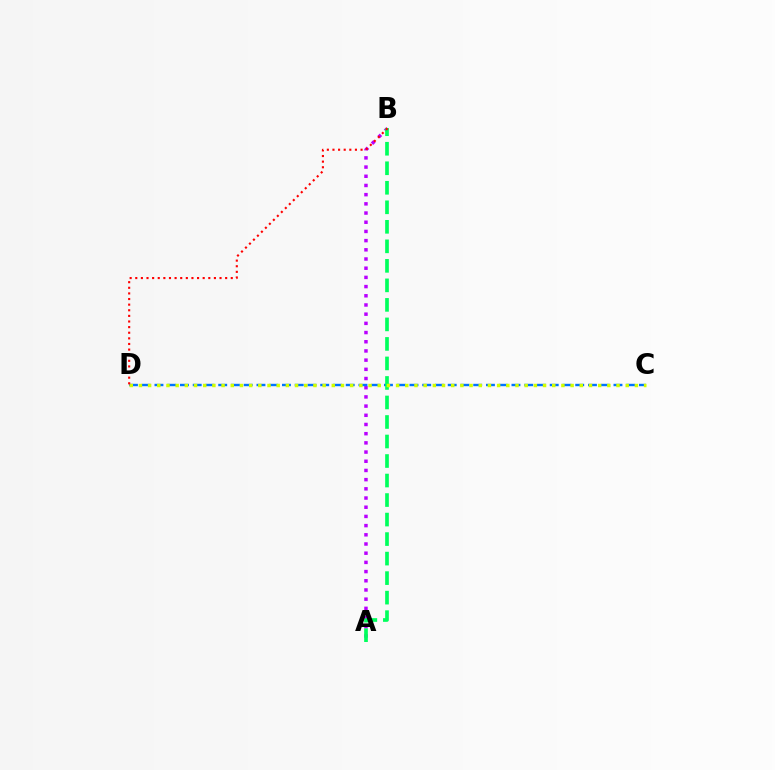{('A', 'B'): [{'color': '#b900ff', 'line_style': 'dotted', 'thickness': 2.5}, {'color': '#00ff5c', 'line_style': 'dashed', 'thickness': 2.65}], ('C', 'D'): [{'color': '#0074ff', 'line_style': 'dashed', 'thickness': 1.73}, {'color': '#d1ff00', 'line_style': 'dotted', 'thickness': 2.5}], ('B', 'D'): [{'color': '#ff0000', 'line_style': 'dotted', 'thickness': 1.53}]}